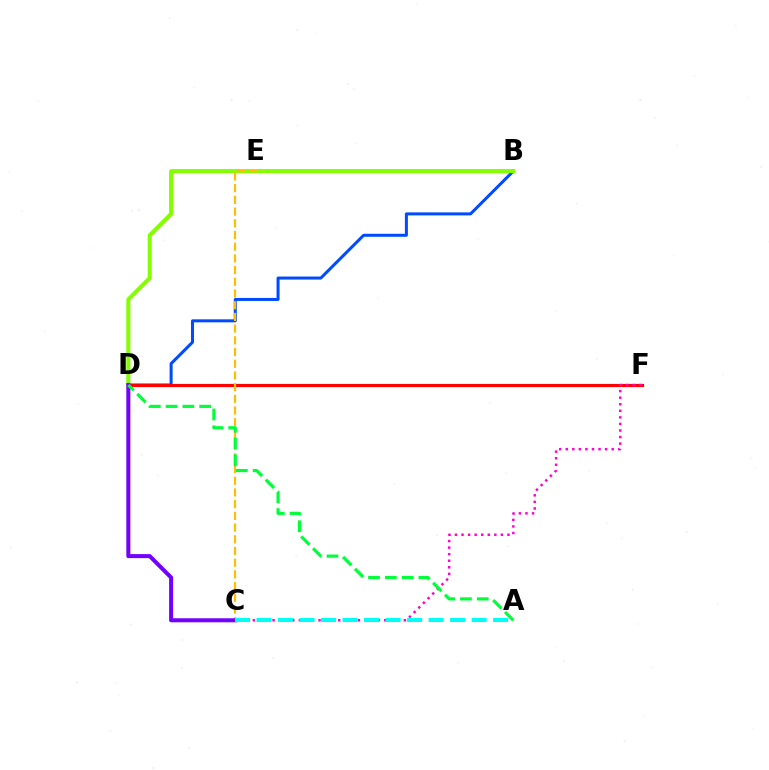{('B', 'D'): [{'color': '#004bff', 'line_style': 'solid', 'thickness': 2.17}, {'color': '#84ff00', 'line_style': 'solid', 'thickness': 2.94}], ('D', 'F'): [{'color': '#ff0000', 'line_style': 'solid', 'thickness': 2.27}], ('C', 'E'): [{'color': '#ffbd00', 'line_style': 'dashed', 'thickness': 1.59}], ('C', 'D'): [{'color': '#7200ff', 'line_style': 'solid', 'thickness': 2.9}], ('C', 'F'): [{'color': '#ff00cf', 'line_style': 'dotted', 'thickness': 1.78}], ('A', 'C'): [{'color': '#00fff6', 'line_style': 'dashed', 'thickness': 2.92}], ('A', 'D'): [{'color': '#00ff39', 'line_style': 'dashed', 'thickness': 2.28}]}